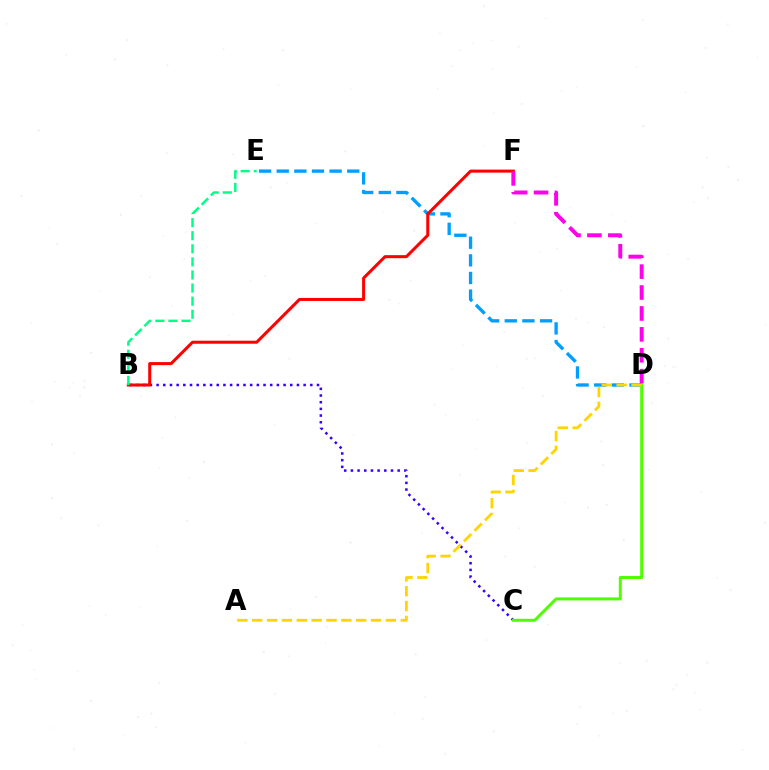{('D', 'E'): [{'color': '#009eff', 'line_style': 'dashed', 'thickness': 2.4}], ('B', 'C'): [{'color': '#3700ff', 'line_style': 'dotted', 'thickness': 1.82}], ('C', 'D'): [{'color': '#4fff00', 'line_style': 'solid', 'thickness': 2.14}], ('B', 'F'): [{'color': '#ff0000', 'line_style': 'solid', 'thickness': 2.18}], ('A', 'D'): [{'color': '#ffd500', 'line_style': 'dashed', 'thickness': 2.02}], ('B', 'E'): [{'color': '#00ff86', 'line_style': 'dashed', 'thickness': 1.78}], ('D', 'F'): [{'color': '#ff00ed', 'line_style': 'dashed', 'thickness': 2.84}]}